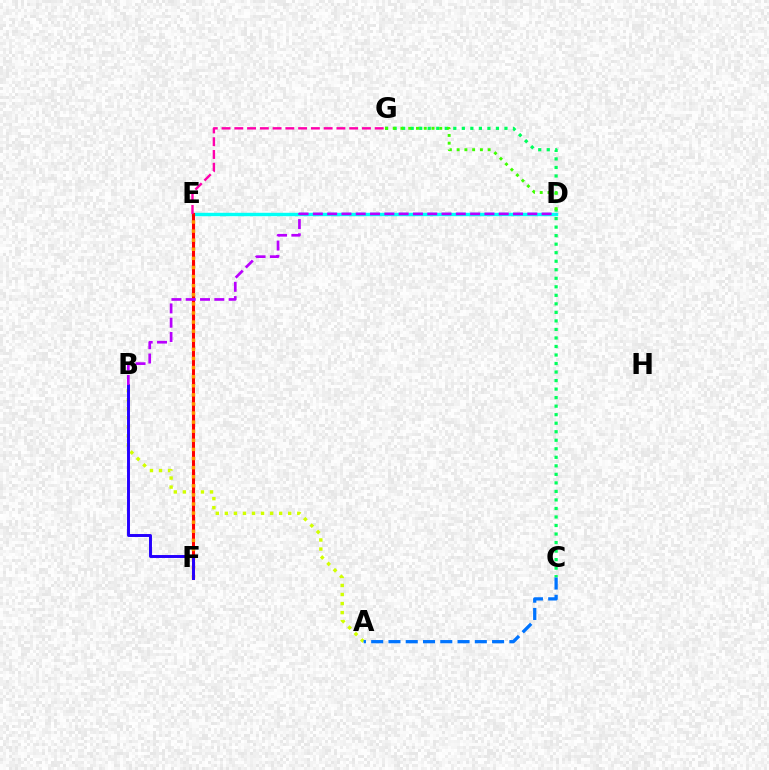{('C', 'G'): [{'color': '#00ff5c', 'line_style': 'dotted', 'thickness': 2.32}], ('A', 'B'): [{'color': '#d1ff00', 'line_style': 'dotted', 'thickness': 2.46}], ('D', 'E'): [{'color': '#00fff6', 'line_style': 'solid', 'thickness': 2.46}], ('E', 'F'): [{'color': '#ff0000', 'line_style': 'solid', 'thickness': 2.21}, {'color': '#ff9400', 'line_style': 'dotted', 'thickness': 2.47}], ('D', 'G'): [{'color': '#3dff00', 'line_style': 'dotted', 'thickness': 2.11}], ('B', 'F'): [{'color': '#2500ff', 'line_style': 'solid', 'thickness': 2.12}], ('A', 'C'): [{'color': '#0074ff', 'line_style': 'dashed', 'thickness': 2.35}], ('E', 'G'): [{'color': '#ff00ac', 'line_style': 'dashed', 'thickness': 1.73}], ('B', 'D'): [{'color': '#b900ff', 'line_style': 'dashed', 'thickness': 1.94}]}